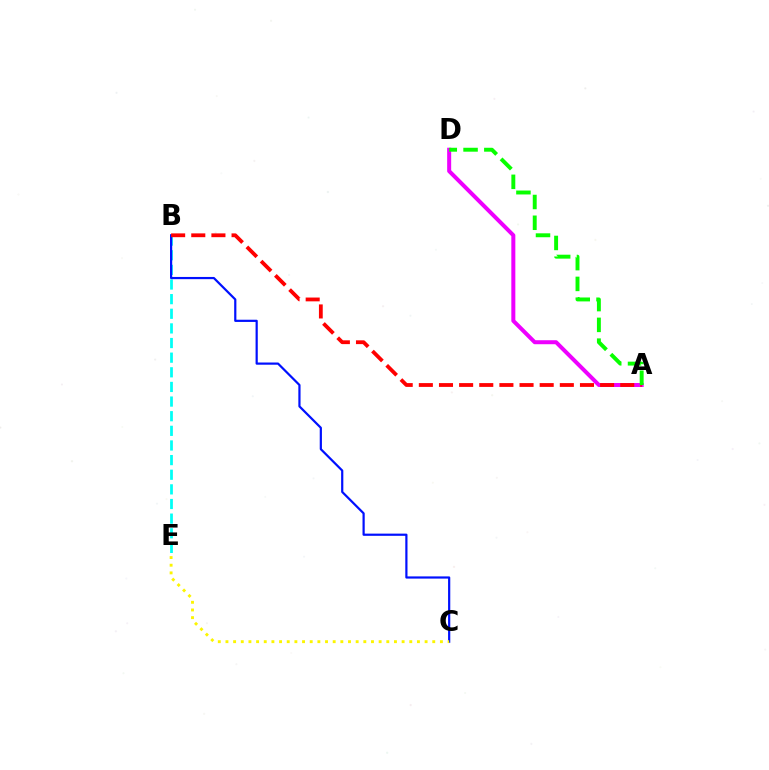{('B', 'E'): [{'color': '#00fff6', 'line_style': 'dashed', 'thickness': 1.99}], ('B', 'C'): [{'color': '#0010ff', 'line_style': 'solid', 'thickness': 1.59}], ('A', 'D'): [{'color': '#ee00ff', 'line_style': 'solid', 'thickness': 2.88}, {'color': '#08ff00', 'line_style': 'dashed', 'thickness': 2.82}], ('A', 'B'): [{'color': '#ff0000', 'line_style': 'dashed', 'thickness': 2.74}], ('C', 'E'): [{'color': '#fcf500', 'line_style': 'dotted', 'thickness': 2.08}]}